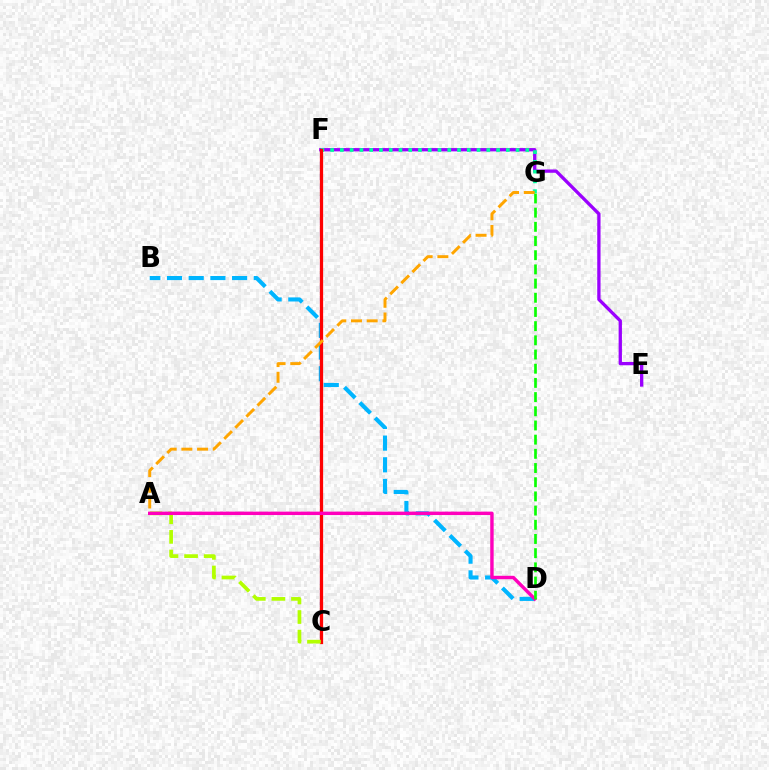{('E', 'F'): [{'color': '#9b00ff', 'line_style': 'solid', 'thickness': 2.38}], ('F', 'G'): [{'color': '#00ff9d', 'line_style': 'dotted', 'thickness': 2.65}], ('C', 'F'): [{'color': '#0010ff', 'line_style': 'dashed', 'thickness': 1.53}, {'color': '#ff0000', 'line_style': 'solid', 'thickness': 2.34}], ('B', 'D'): [{'color': '#00b5ff', 'line_style': 'dashed', 'thickness': 2.95}], ('A', 'C'): [{'color': '#b3ff00', 'line_style': 'dashed', 'thickness': 2.66}], ('A', 'G'): [{'color': '#ffa500', 'line_style': 'dashed', 'thickness': 2.13}], ('A', 'D'): [{'color': '#ff00bd', 'line_style': 'solid', 'thickness': 2.46}], ('D', 'G'): [{'color': '#08ff00', 'line_style': 'dashed', 'thickness': 1.93}]}